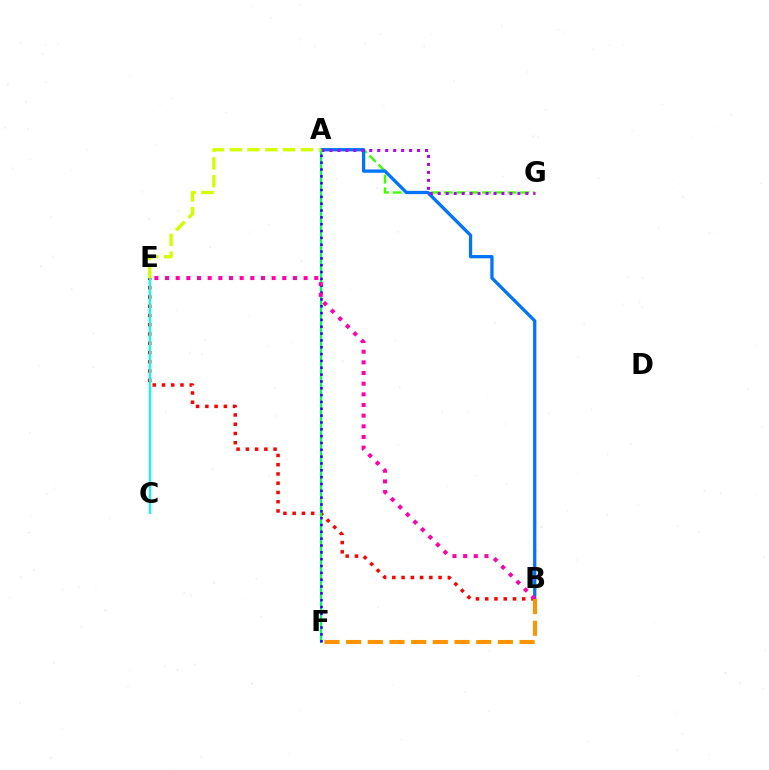{('B', 'E'): [{'color': '#ff0000', 'line_style': 'dotted', 'thickness': 2.51}, {'color': '#ff00ac', 'line_style': 'dotted', 'thickness': 2.9}], ('A', 'G'): [{'color': '#3dff00', 'line_style': 'dashed', 'thickness': 1.73}, {'color': '#b900ff', 'line_style': 'dotted', 'thickness': 2.16}], ('C', 'E'): [{'color': '#00fff6', 'line_style': 'solid', 'thickness': 1.59}], ('A', 'B'): [{'color': '#0074ff', 'line_style': 'solid', 'thickness': 2.36}], ('A', 'F'): [{'color': '#00ff5c', 'line_style': 'solid', 'thickness': 1.52}, {'color': '#2500ff', 'line_style': 'dotted', 'thickness': 1.86}], ('A', 'E'): [{'color': '#d1ff00', 'line_style': 'dashed', 'thickness': 2.42}], ('B', 'F'): [{'color': '#ff9400', 'line_style': 'dashed', 'thickness': 2.95}]}